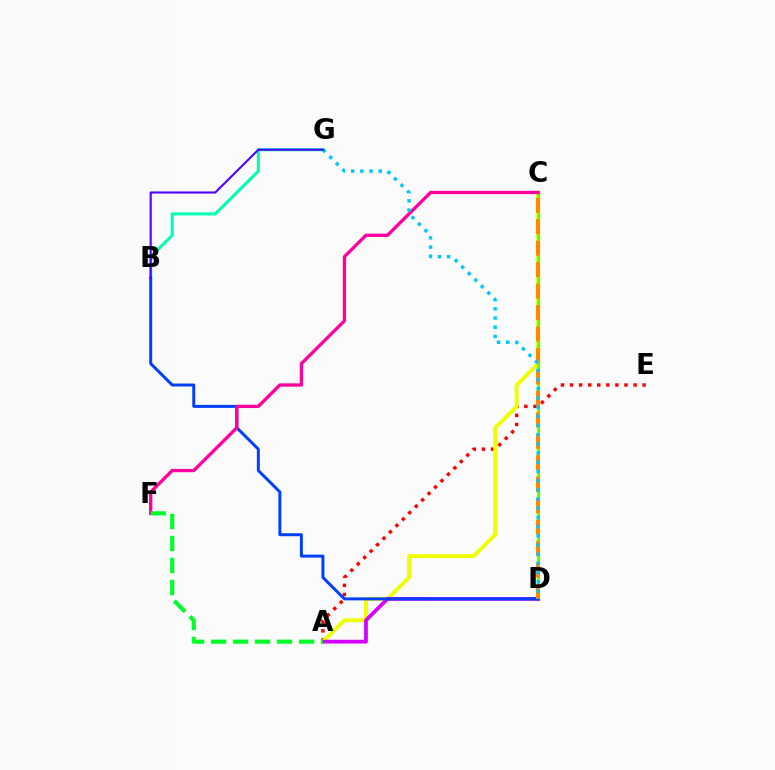{('B', 'G'): [{'color': '#00ffaf', 'line_style': 'solid', 'thickness': 2.21}, {'color': '#4f00ff', 'line_style': 'solid', 'thickness': 1.51}], ('A', 'E'): [{'color': '#ff0000', 'line_style': 'dotted', 'thickness': 2.47}], ('A', 'C'): [{'color': '#eeff00', 'line_style': 'solid', 'thickness': 2.8}], ('C', 'D'): [{'color': '#66ff00', 'line_style': 'solid', 'thickness': 2.25}, {'color': '#ff8800', 'line_style': 'dashed', 'thickness': 2.91}], ('A', 'D'): [{'color': '#d600ff', 'line_style': 'solid', 'thickness': 2.72}], ('B', 'D'): [{'color': '#003fff', 'line_style': 'solid', 'thickness': 2.14}], ('C', 'F'): [{'color': '#ff00a0', 'line_style': 'solid', 'thickness': 2.39}], ('D', 'G'): [{'color': '#00c7ff', 'line_style': 'dotted', 'thickness': 2.5}], ('A', 'F'): [{'color': '#00ff27', 'line_style': 'dashed', 'thickness': 2.99}]}